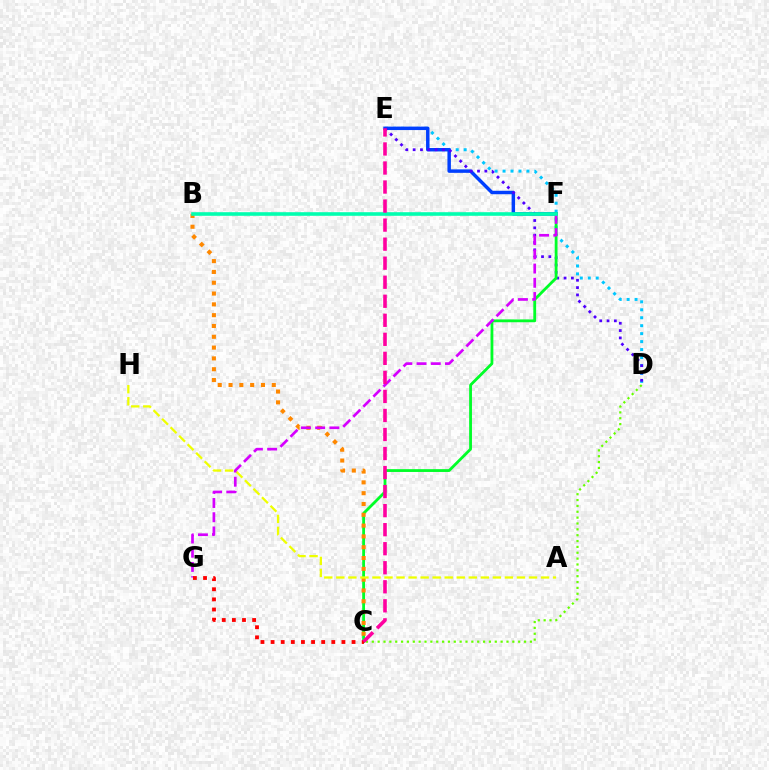{('D', 'E'): [{'color': '#00c7ff', 'line_style': 'dotted', 'thickness': 2.16}, {'color': '#4f00ff', 'line_style': 'dotted', 'thickness': 1.99}], ('E', 'F'): [{'color': '#003fff', 'line_style': 'solid', 'thickness': 2.49}], ('C', 'F'): [{'color': '#00ff27', 'line_style': 'solid', 'thickness': 2.02}], ('B', 'C'): [{'color': '#ff8800', 'line_style': 'dotted', 'thickness': 2.94}], ('A', 'H'): [{'color': '#eeff00', 'line_style': 'dashed', 'thickness': 1.64}], ('C', 'D'): [{'color': '#66ff00', 'line_style': 'dotted', 'thickness': 1.59}], ('F', 'G'): [{'color': '#d600ff', 'line_style': 'dashed', 'thickness': 1.93}], ('B', 'F'): [{'color': '#00ffaf', 'line_style': 'solid', 'thickness': 2.59}], ('C', 'G'): [{'color': '#ff0000', 'line_style': 'dotted', 'thickness': 2.75}], ('C', 'E'): [{'color': '#ff00a0', 'line_style': 'dashed', 'thickness': 2.59}]}